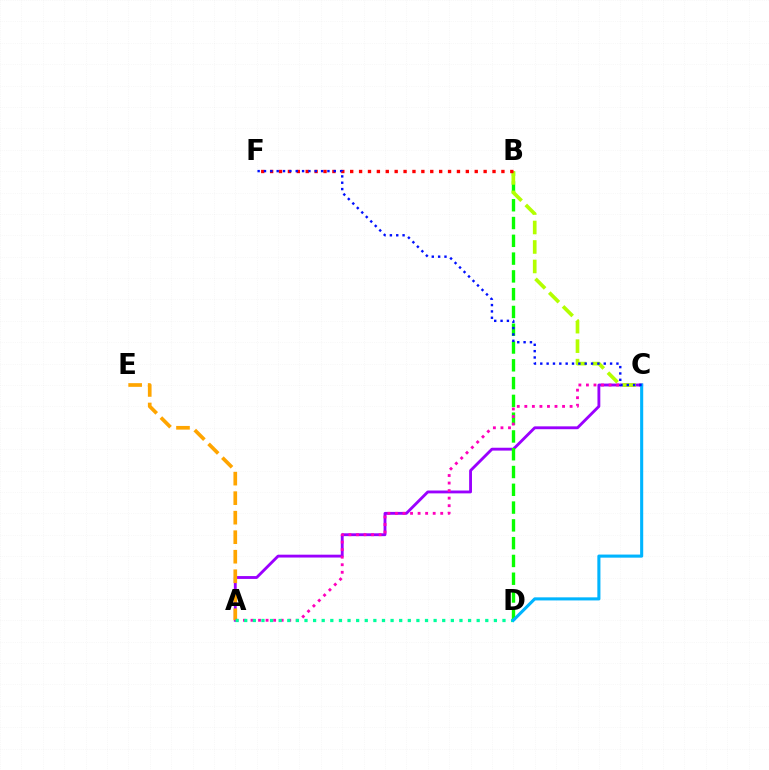{('A', 'C'): [{'color': '#9b00ff', 'line_style': 'solid', 'thickness': 2.05}, {'color': '#ff00bd', 'line_style': 'dotted', 'thickness': 2.05}], ('A', 'E'): [{'color': '#ffa500', 'line_style': 'dashed', 'thickness': 2.65}], ('B', 'D'): [{'color': '#08ff00', 'line_style': 'dashed', 'thickness': 2.42}], ('B', 'C'): [{'color': '#b3ff00', 'line_style': 'dashed', 'thickness': 2.65}], ('A', 'D'): [{'color': '#00ff9d', 'line_style': 'dotted', 'thickness': 2.34}], ('C', 'D'): [{'color': '#00b5ff', 'line_style': 'solid', 'thickness': 2.22}], ('B', 'F'): [{'color': '#ff0000', 'line_style': 'dotted', 'thickness': 2.42}], ('C', 'F'): [{'color': '#0010ff', 'line_style': 'dotted', 'thickness': 1.72}]}